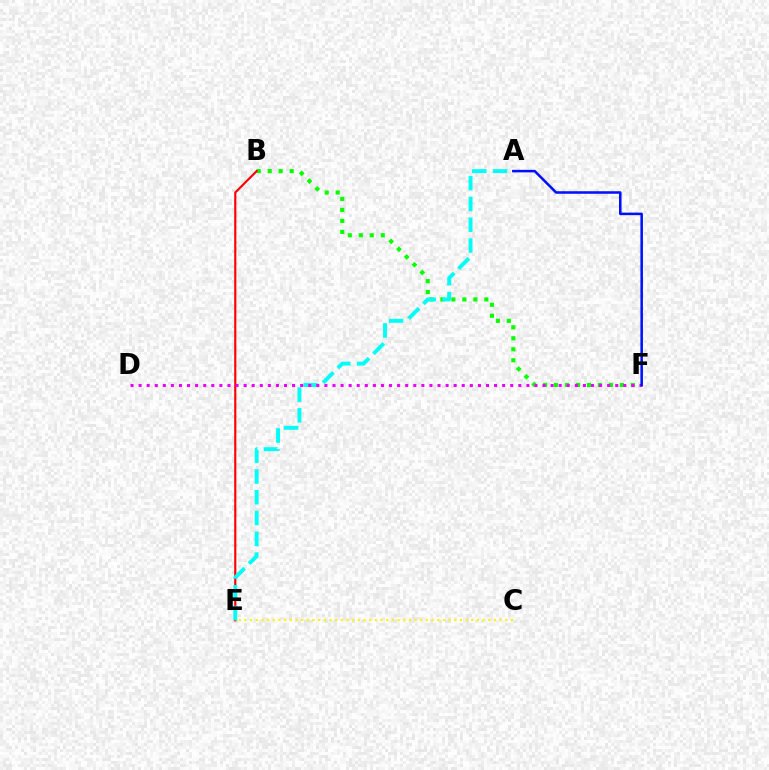{('B', 'F'): [{'color': '#08ff00', 'line_style': 'dotted', 'thickness': 2.98}], ('B', 'E'): [{'color': '#ff0000', 'line_style': 'solid', 'thickness': 1.56}], ('A', 'E'): [{'color': '#00fff6', 'line_style': 'dashed', 'thickness': 2.82}], ('D', 'F'): [{'color': '#ee00ff', 'line_style': 'dotted', 'thickness': 2.19}], ('C', 'E'): [{'color': '#fcf500', 'line_style': 'dotted', 'thickness': 1.54}], ('A', 'F'): [{'color': '#0010ff', 'line_style': 'solid', 'thickness': 1.83}]}